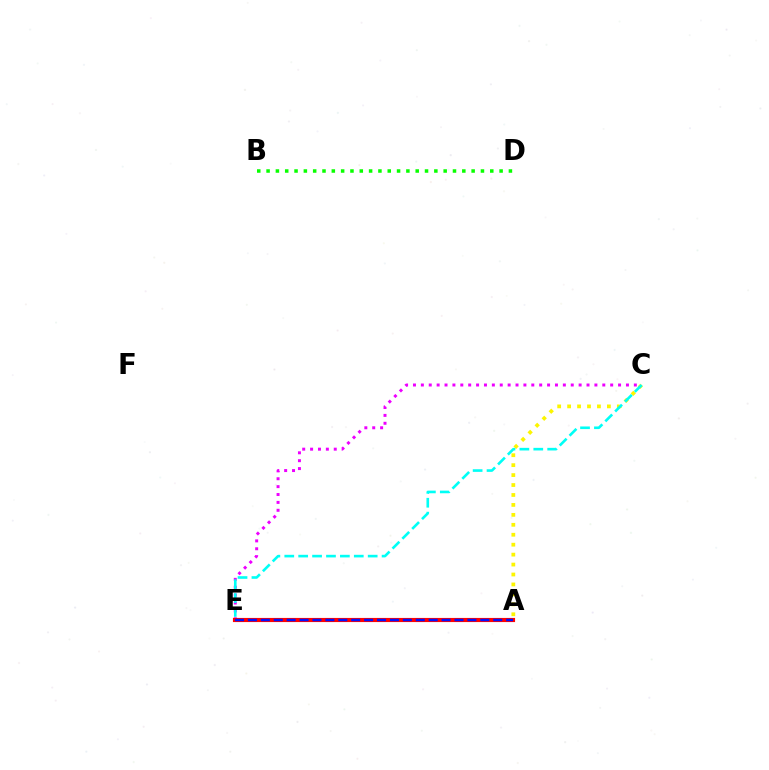{('A', 'C'): [{'color': '#fcf500', 'line_style': 'dotted', 'thickness': 2.7}], ('C', 'E'): [{'color': '#ee00ff', 'line_style': 'dotted', 'thickness': 2.14}, {'color': '#00fff6', 'line_style': 'dashed', 'thickness': 1.89}], ('A', 'E'): [{'color': '#ff0000', 'line_style': 'solid', 'thickness': 2.98}, {'color': '#0010ff', 'line_style': 'dashed', 'thickness': 1.75}], ('B', 'D'): [{'color': '#08ff00', 'line_style': 'dotted', 'thickness': 2.53}]}